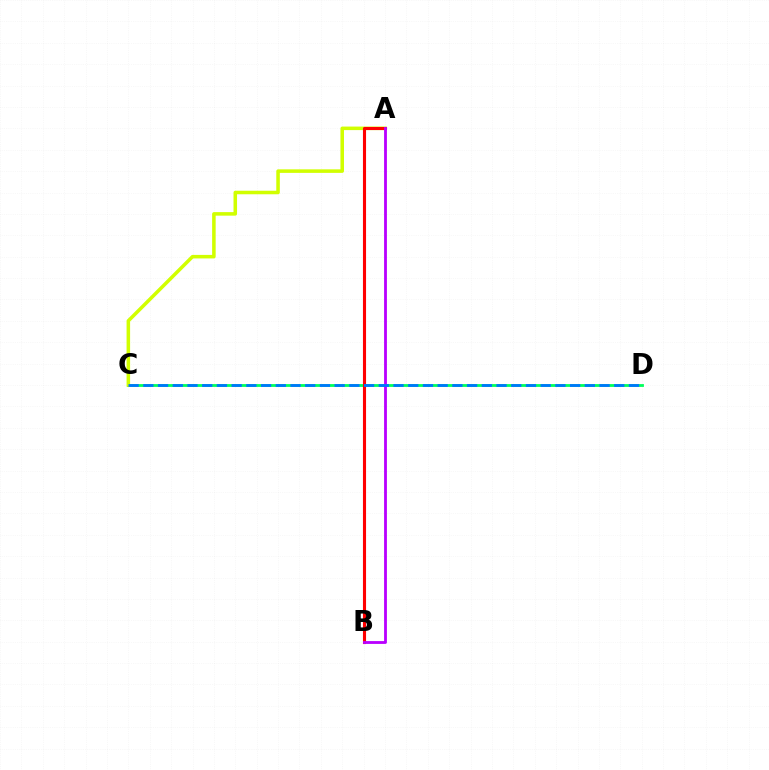{('C', 'D'): [{'color': '#00ff5c', 'line_style': 'solid', 'thickness': 2.02}, {'color': '#0074ff', 'line_style': 'dashed', 'thickness': 2.0}], ('A', 'C'): [{'color': '#d1ff00', 'line_style': 'solid', 'thickness': 2.55}], ('A', 'B'): [{'color': '#ff0000', 'line_style': 'solid', 'thickness': 2.23}, {'color': '#b900ff', 'line_style': 'solid', 'thickness': 2.03}]}